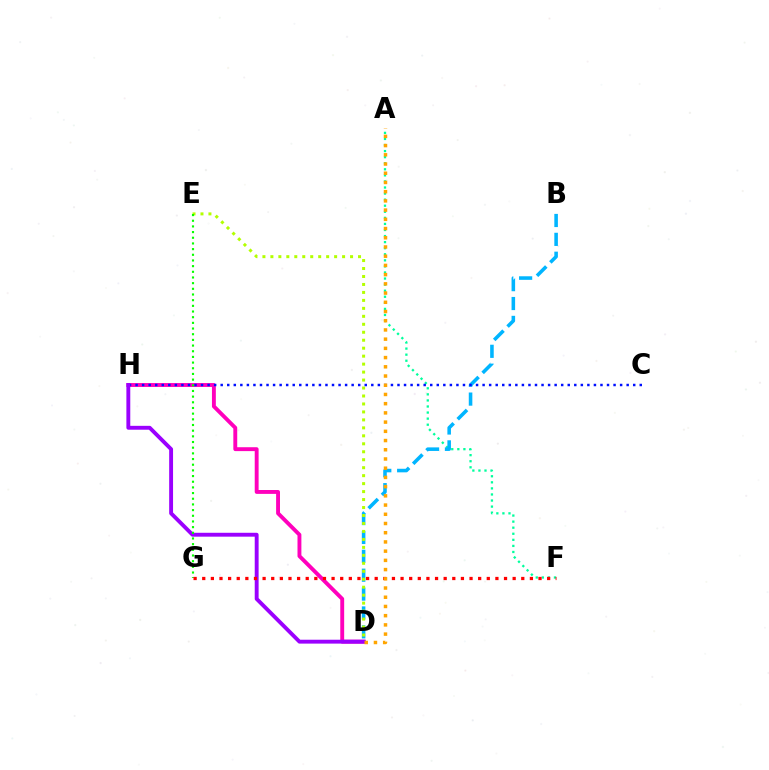{('A', 'F'): [{'color': '#00ff9d', 'line_style': 'dotted', 'thickness': 1.65}], ('B', 'D'): [{'color': '#00b5ff', 'line_style': 'dashed', 'thickness': 2.57}], ('D', 'H'): [{'color': '#ff00bd', 'line_style': 'solid', 'thickness': 2.8}, {'color': '#9b00ff', 'line_style': 'solid', 'thickness': 2.8}], ('D', 'E'): [{'color': '#b3ff00', 'line_style': 'dotted', 'thickness': 2.16}], ('C', 'H'): [{'color': '#0010ff', 'line_style': 'dotted', 'thickness': 1.78}], ('E', 'G'): [{'color': '#08ff00', 'line_style': 'dotted', 'thickness': 1.54}], ('F', 'G'): [{'color': '#ff0000', 'line_style': 'dotted', 'thickness': 2.34}], ('A', 'D'): [{'color': '#ffa500', 'line_style': 'dotted', 'thickness': 2.5}]}